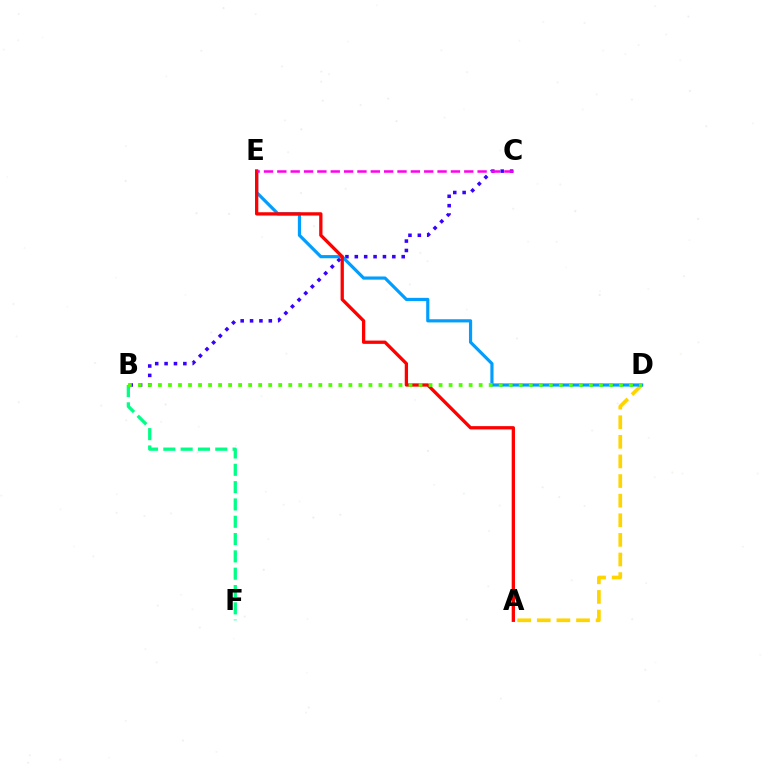{('B', 'C'): [{'color': '#3700ff', 'line_style': 'dotted', 'thickness': 2.55}], ('A', 'D'): [{'color': '#ffd500', 'line_style': 'dashed', 'thickness': 2.66}], ('D', 'E'): [{'color': '#009eff', 'line_style': 'solid', 'thickness': 2.29}], ('A', 'E'): [{'color': '#ff0000', 'line_style': 'solid', 'thickness': 2.37}], ('B', 'F'): [{'color': '#00ff86', 'line_style': 'dashed', 'thickness': 2.35}], ('C', 'E'): [{'color': '#ff00ed', 'line_style': 'dashed', 'thickness': 1.81}], ('B', 'D'): [{'color': '#4fff00', 'line_style': 'dotted', 'thickness': 2.72}]}